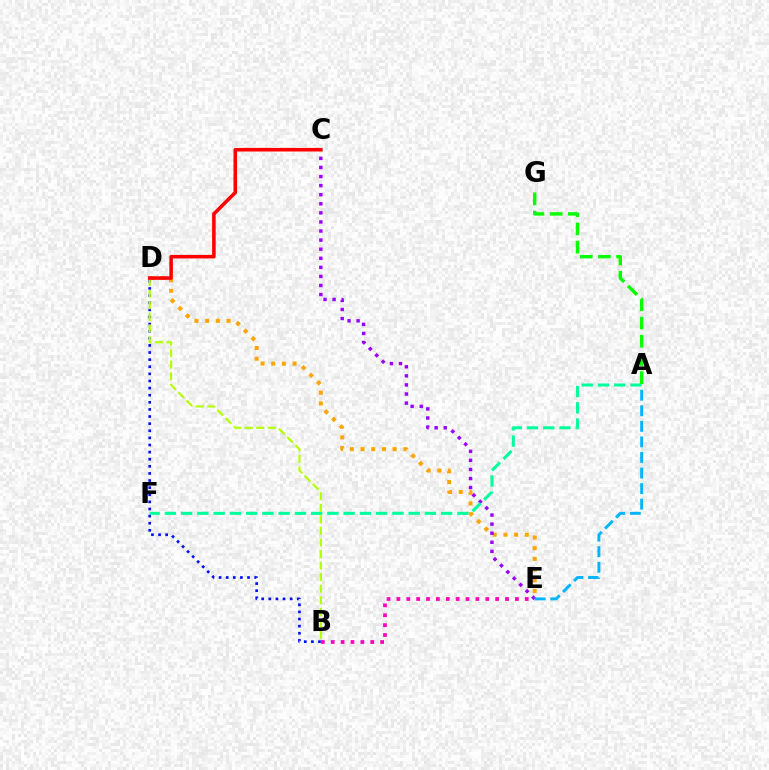{('D', 'E'): [{'color': '#ffa500', 'line_style': 'dotted', 'thickness': 2.91}], ('C', 'E'): [{'color': '#9b00ff', 'line_style': 'dotted', 'thickness': 2.47}], ('B', 'D'): [{'color': '#0010ff', 'line_style': 'dotted', 'thickness': 1.93}, {'color': '#b3ff00', 'line_style': 'dashed', 'thickness': 1.57}], ('A', 'F'): [{'color': '#00ff9d', 'line_style': 'dashed', 'thickness': 2.21}], ('B', 'E'): [{'color': '#ff00bd', 'line_style': 'dotted', 'thickness': 2.68}], ('A', 'G'): [{'color': '#08ff00', 'line_style': 'dashed', 'thickness': 2.47}], ('A', 'E'): [{'color': '#00b5ff', 'line_style': 'dashed', 'thickness': 2.11}], ('C', 'D'): [{'color': '#ff0000', 'line_style': 'solid', 'thickness': 2.56}]}